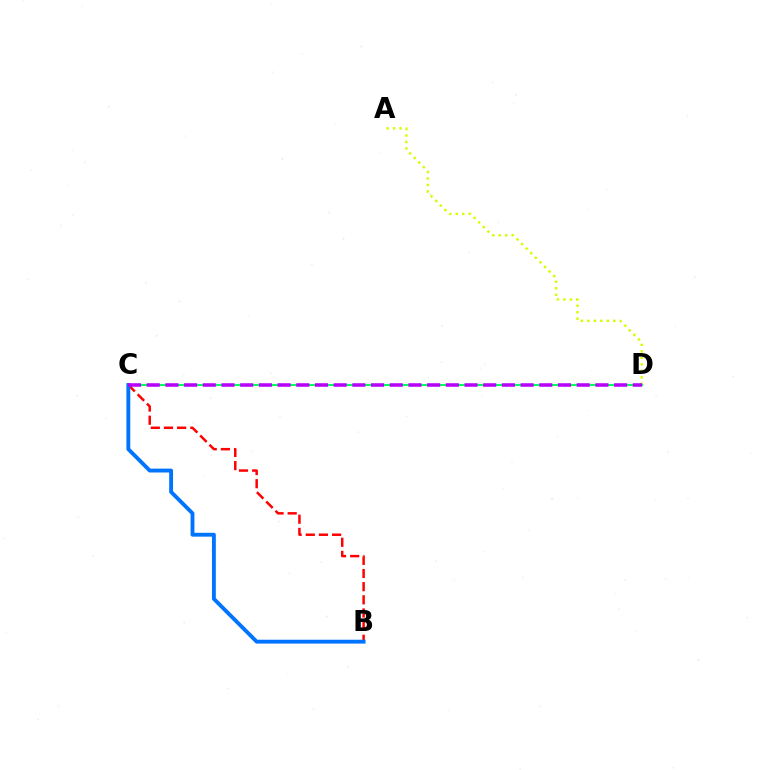{('B', 'C'): [{'color': '#ff0000', 'line_style': 'dashed', 'thickness': 1.79}, {'color': '#0074ff', 'line_style': 'solid', 'thickness': 2.78}], ('A', 'D'): [{'color': '#d1ff00', 'line_style': 'dotted', 'thickness': 1.76}], ('C', 'D'): [{'color': '#00ff5c', 'line_style': 'solid', 'thickness': 1.53}, {'color': '#b900ff', 'line_style': 'dashed', 'thickness': 2.54}]}